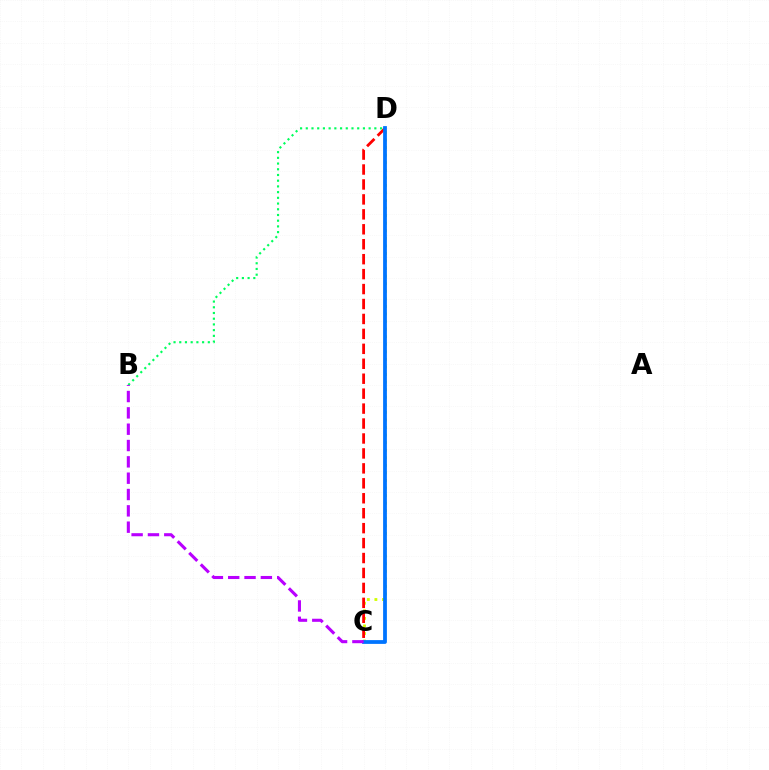{('C', 'D'): [{'color': '#d1ff00', 'line_style': 'dotted', 'thickness': 2.06}, {'color': '#ff0000', 'line_style': 'dashed', 'thickness': 2.03}, {'color': '#0074ff', 'line_style': 'solid', 'thickness': 2.72}], ('B', 'D'): [{'color': '#00ff5c', 'line_style': 'dotted', 'thickness': 1.55}], ('B', 'C'): [{'color': '#b900ff', 'line_style': 'dashed', 'thickness': 2.22}]}